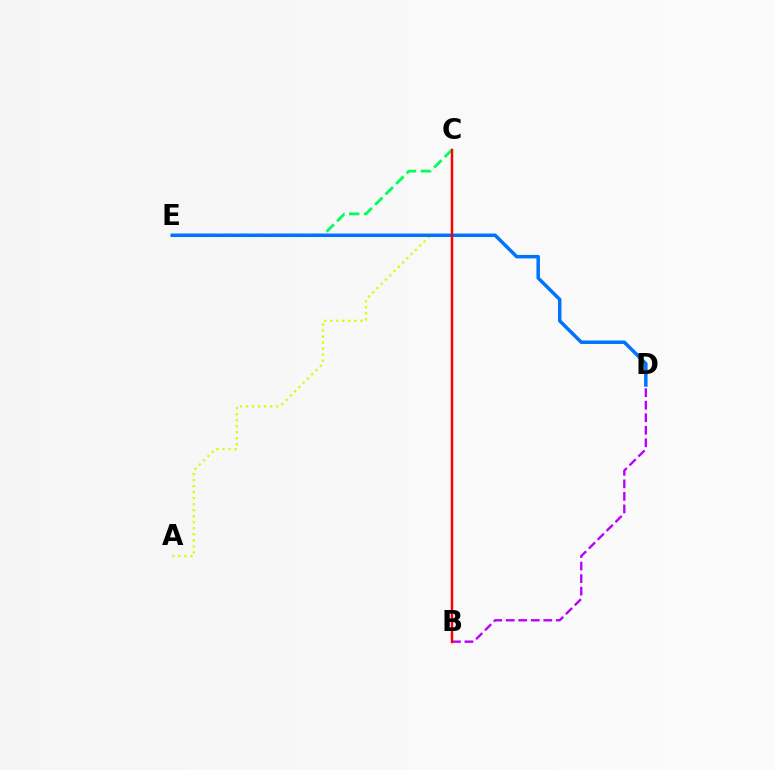{('A', 'C'): [{'color': '#d1ff00', 'line_style': 'dotted', 'thickness': 1.64}], ('B', 'D'): [{'color': '#b900ff', 'line_style': 'dashed', 'thickness': 1.7}], ('C', 'E'): [{'color': '#00ff5c', 'line_style': 'dashed', 'thickness': 2.02}], ('D', 'E'): [{'color': '#0074ff', 'line_style': 'solid', 'thickness': 2.52}], ('B', 'C'): [{'color': '#ff0000', 'line_style': 'solid', 'thickness': 1.77}]}